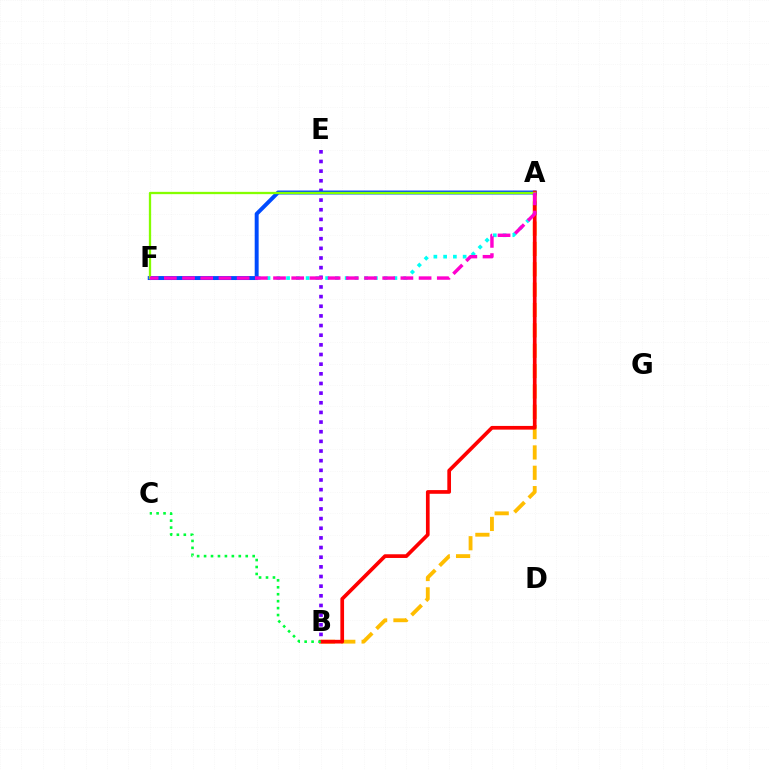{('A', 'B'): [{'color': '#ffbd00', 'line_style': 'dashed', 'thickness': 2.76}, {'color': '#ff0000', 'line_style': 'solid', 'thickness': 2.66}], ('A', 'F'): [{'color': '#00fff6', 'line_style': 'dotted', 'thickness': 2.65}, {'color': '#004bff', 'line_style': 'solid', 'thickness': 2.84}, {'color': '#84ff00', 'line_style': 'solid', 'thickness': 1.66}, {'color': '#ff00cf', 'line_style': 'dashed', 'thickness': 2.47}], ('B', 'E'): [{'color': '#7200ff', 'line_style': 'dotted', 'thickness': 2.62}], ('B', 'C'): [{'color': '#00ff39', 'line_style': 'dotted', 'thickness': 1.89}]}